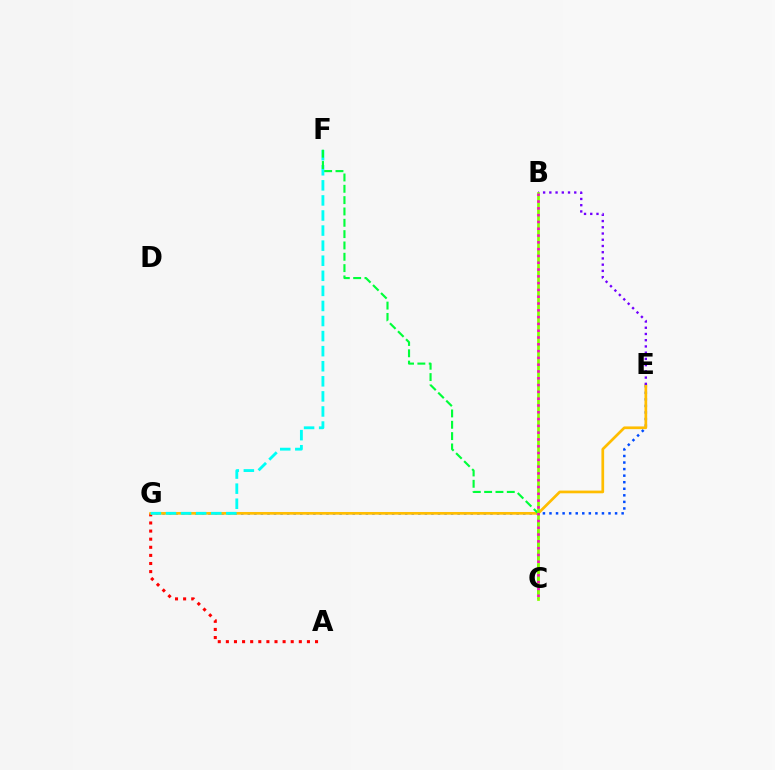{('A', 'G'): [{'color': '#ff0000', 'line_style': 'dotted', 'thickness': 2.2}], ('E', 'G'): [{'color': '#004bff', 'line_style': 'dotted', 'thickness': 1.78}, {'color': '#ffbd00', 'line_style': 'solid', 'thickness': 1.95}], ('F', 'G'): [{'color': '#00fff6', 'line_style': 'dashed', 'thickness': 2.05}], ('B', 'E'): [{'color': '#7200ff', 'line_style': 'dotted', 'thickness': 1.69}], ('C', 'F'): [{'color': '#00ff39', 'line_style': 'dashed', 'thickness': 1.54}], ('B', 'C'): [{'color': '#84ff00', 'line_style': 'solid', 'thickness': 1.97}, {'color': '#ff00cf', 'line_style': 'dotted', 'thickness': 1.85}]}